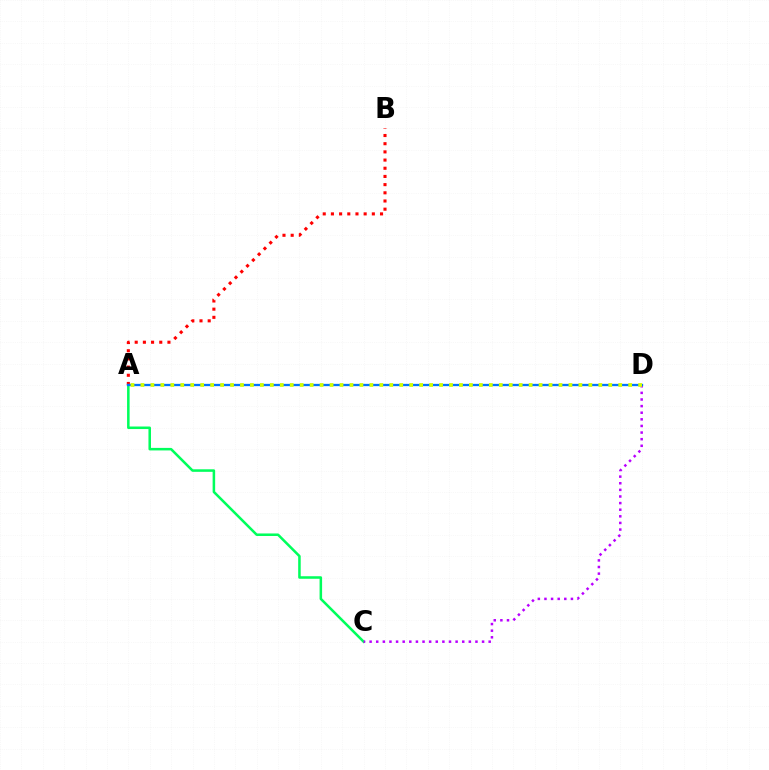{('A', 'C'): [{'color': '#00ff5c', 'line_style': 'solid', 'thickness': 1.83}], ('C', 'D'): [{'color': '#b900ff', 'line_style': 'dotted', 'thickness': 1.8}], ('A', 'B'): [{'color': '#ff0000', 'line_style': 'dotted', 'thickness': 2.22}], ('A', 'D'): [{'color': '#0074ff', 'line_style': 'solid', 'thickness': 1.65}, {'color': '#d1ff00', 'line_style': 'dotted', 'thickness': 2.7}]}